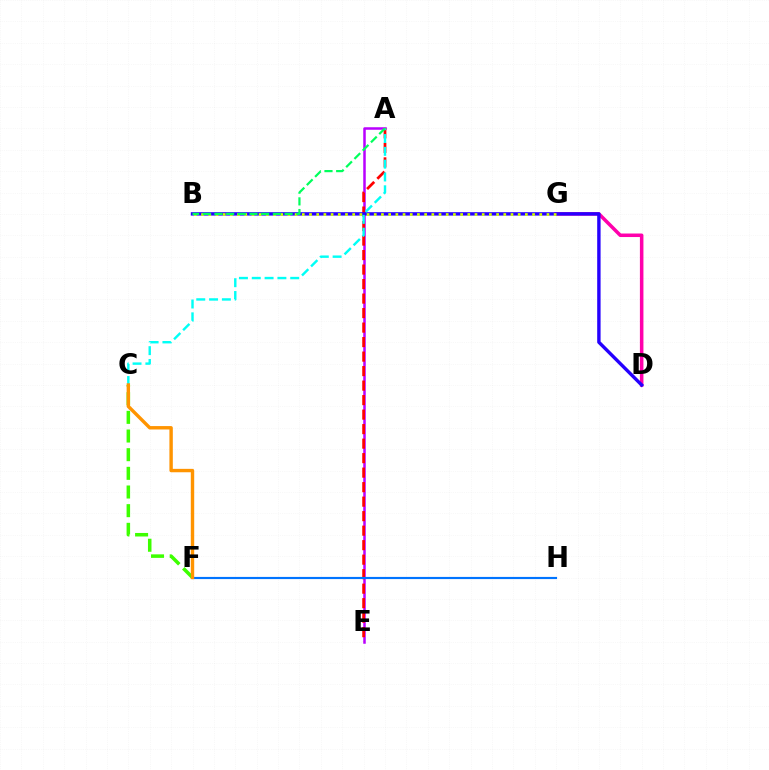{('C', 'F'): [{'color': '#3dff00', 'line_style': 'dashed', 'thickness': 2.54}, {'color': '#ff9400', 'line_style': 'solid', 'thickness': 2.45}], ('D', 'G'): [{'color': '#ff00ac', 'line_style': 'solid', 'thickness': 2.54}], ('A', 'E'): [{'color': '#b900ff', 'line_style': 'solid', 'thickness': 1.8}, {'color': '#ff0000', 'line_style': 'dashed', 'thickness': 1.97}], ('F', 'H'): [{'color': '#0074ff', 'line_style': 'solid', 'thickness': 1.56}], ('B', 'D'): [{'color': '#2500ff', 'line_style': 'solid', 'thickness': 2.44}], ('B', 'G'): [{'color': '#d1ff00', 'line_style': 'dotted', 'thickness': 1.95}], ('A', 'C'): [{'color': '#00fff6', 'line_style': 'dashed', 'thickness': 1.74}], ('A', 'B'): [{'color': '#00ff5c', 'line_style': 'dashed', 'thickness': 1.59}]}